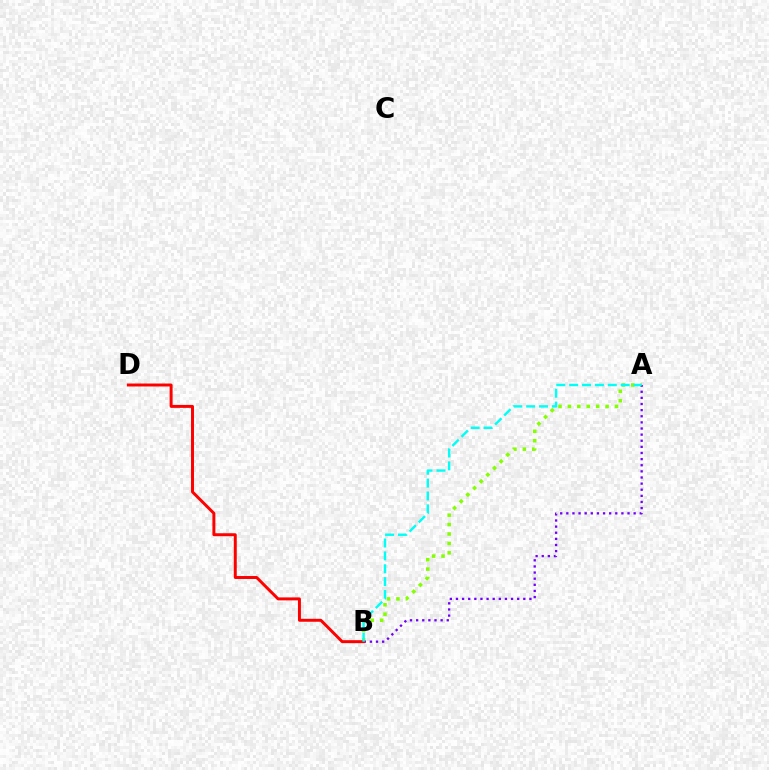{('A', 'B'): [{'color': '#84ff00', 'line_style': 'dotted', 'thickness': 2.56}, {'color': '#7200ff', 'line_style': 'dotted', 'thickness': 1.66}, {'color': '#00fff6', 'line_style': 'dashed', 'thickness': 1.75}], ('B', 'D'): [{'color': '#ff0000', 'line_style': 'solid', 'thickness': 2.13}]}